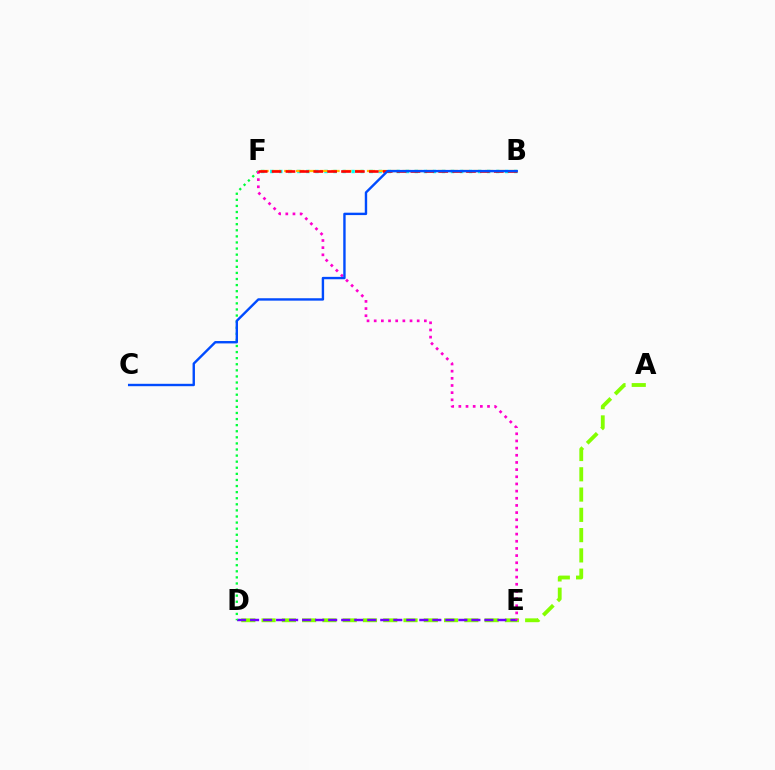{('A', 'D'): [{'color': '#84ff00', 'line_style': 'dashed', 'thickness': 2.75}], ('B', 'F'): [{'color': '#00fff6', 'line_style': 'dotted', 'thickness': 2.46}, {'color': '#ffbd00', 'line_style': 'dashed', 'thickness': 1.61}, {'color': '#ff0000', 'line_style': 'dashed', 'thickness': 1.89}], ('D', 'E'): [{'color': '#7200ff', 'line_style': 'dashed', 'thickness': 1.77}], ('D', 'F'): [{'color': '#00ff39', 'line_style': 'dotted', 'thickness': 1.65}], ('E', 'F'): [{'color': '#ff00cf', 'line_style': 'dotted', 'thickness': 1.95}], ('B', 'C'): [{'color': '#004bff', 'line_style': 'solid', 'thickness': 1.73}]}